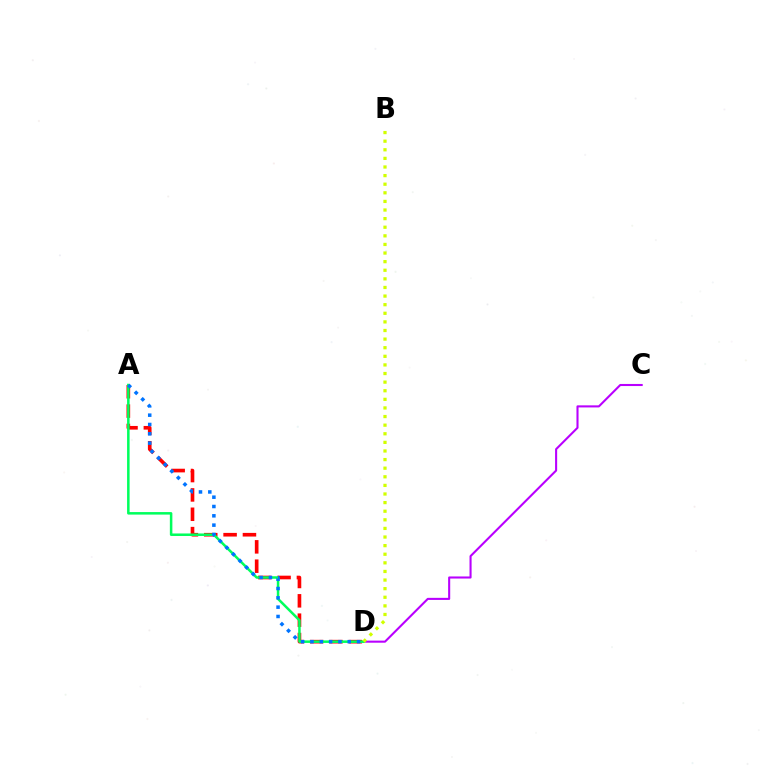{('A', 'D'): [{'color': '#ff0000', 'line_style': 'dashed', 'thickness': 2.63}, {'color': '#00ff5c', 'line_style': 'solid', 'thickness': 1.81}, {'color': '#0074ff', 'line_style': 'dotted', 'thickness': 2.53}], ('C', 'D'): [{'color': '#b900ff', 'line_style': 'solid', 'thickness': 1.5}], ('B', 'D'): [{'color': '#d1ff00', 'line_style': 'dotted', 'thickness': 2.34}]}